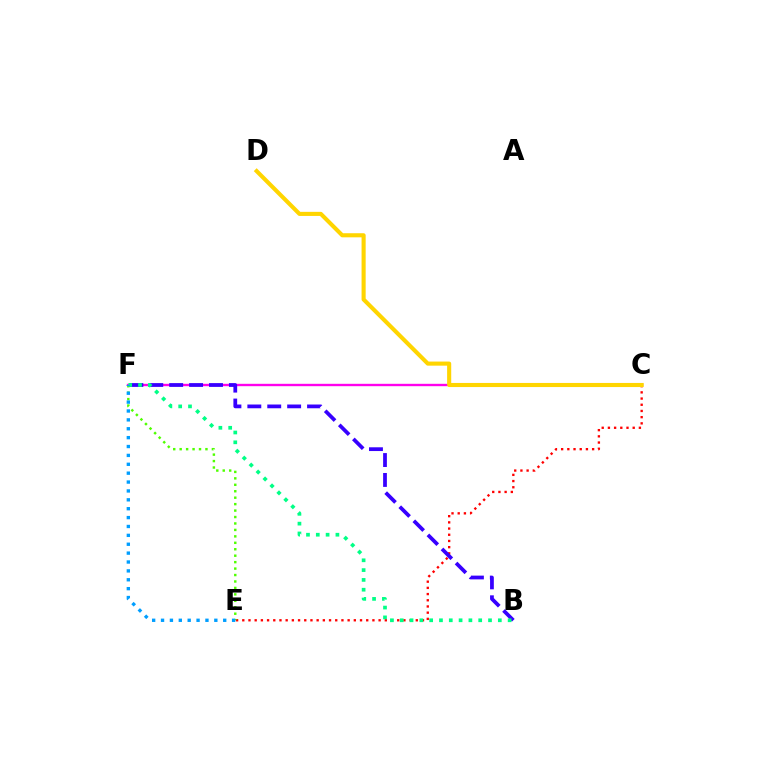{('C', 'E'): [{'color': '#ff0000', 'line_style': 'dotted', 'thickness': 1.68}], ('C', 'F'): [{'color': '#ff00ed', 'line_style': 'solid', 'thickness': 1.71}], ('E', 'F'): [{'color': '#4fff00', 'line_style': 'dotted', 'thickness': 1.75}, {'color': '#009eff', 'line_style': 'dotted', 'thickness': 2.41}], ('B', 'F'): [{'color': '#3700ff', 'line_style': 'dashed', 'thickness': 2.7}, {'color': '#00ff86', 'line_style': 'dotted', 'thickness': 2.67}], ('C', 'D'): [{'color': '#ffd500', 'line_style': 'solid', 'thickness': 2.95}]}